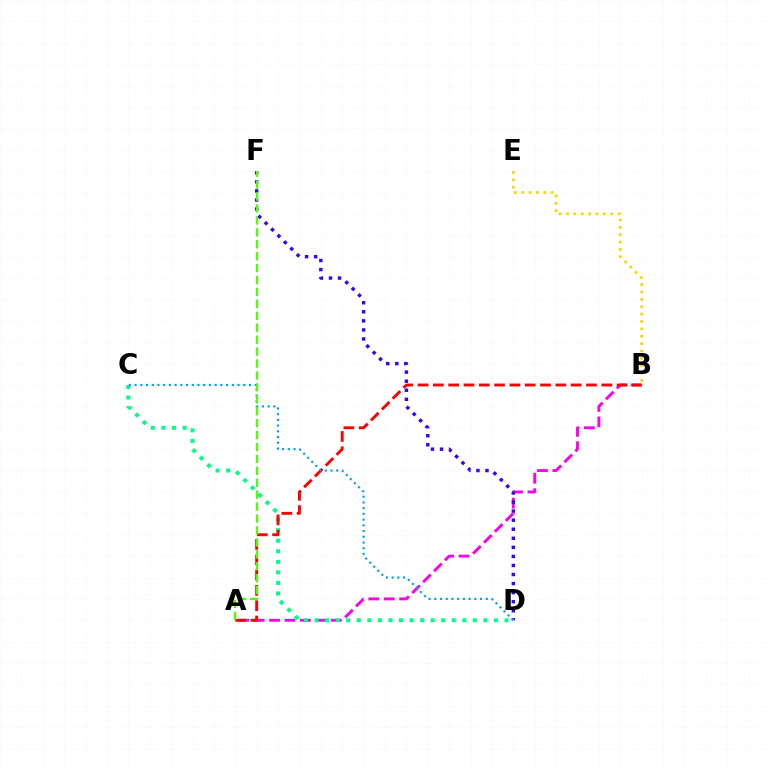{('A', 'B'): [{'color': '#ff00ed', 'line_style': 'dashed', 'thickness': 2.1}, {'color': '#ff0000', 'line_style': 'dashed', 'thickness': 2.08}], ('C', 'D'): [{'color': '#00ff86', 'line_style': 'dotted', 'thickness': 2.87}, {'color': '#009eff', 'line_style': 'dotted', 'thickness': 1.55}], ('B', 'E'): [{'color': '#ffd500', 'line_style': 'dotted', 'thickness': 2.0}], ('D', 'F'): [{'color': '#3700ff', 'line_style': 'dotted', 'thickness': 2.46}], ('A', 'F'): [{'color': '#4fff00', 'line_style': 'dashed', 'thickness': 1.62}]}